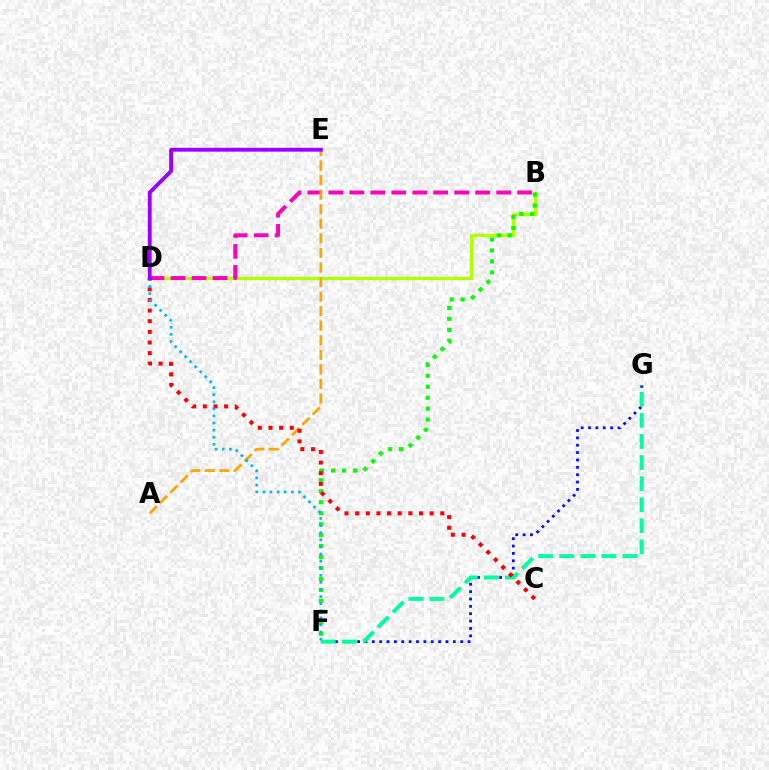{('B', 'D'): [{'color': '#b3ff00', 'line_style': 'solid', 'thickness': 2.44}, {'color': '#ff00bd', 'line_style': 'dashed', 'thickness': 2.85}], ('F', 'G'): [{'color': '#0010ff', 'line_style': 'dotted', 'thickness': 2.0}, {'color': '#00ff9d', 'line_style': 'dashed', 'thickness': 2.86}], ('A', 'E'): [{'color': '#ffa500', 'line_style': 'dashed', 'thickness': 1.98}], ('B', 'F'): [{'color': '#08ff00', 'line_style': 'dotted', 'thickness': 2.98}], ('C', 'D'): [{'color': '#ff0000', 'line_style': 'dotted', 'thickness': 2.89}], ('D', 'F'): [{'color': '#00b5ff', 'line_style': 'dotted', 'thickness': 1.93}], ('D', 'E'): [{'color': '#9b00ff', 'line_style': 'solid', 'thickness': 2.78}]}